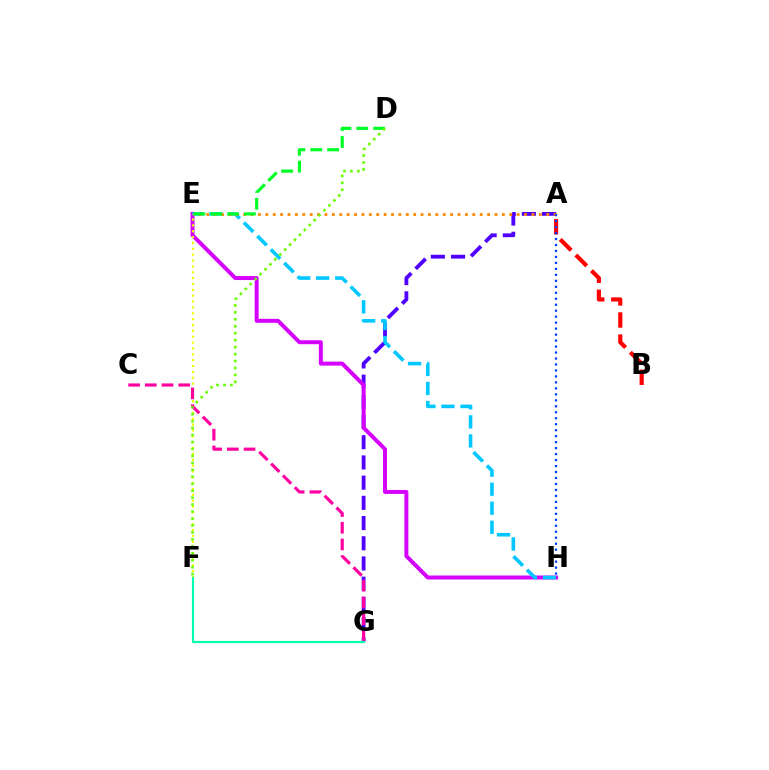{('A', 'G'): [{'color': '#4f00ff', 'line_style': 'dashed', 'thickness': 2.74}], ('E', 'H'): [{'color': '#d600ff', 'line_style': 'solid', 'thickness': 2.86}, {'color': '#00c7ff', 'line_style': 'dashed', 'thickness': 2.59}], ('E', 'F'): [{'color': '#eeff00', 'line_style': 'dotted', 'thickness': 1.59}], ('A', 'B'): [{'color': '#ff0000', 'line_style': 'dashed', 'thickness': 3.0}], ('A', 'E'): [{'color': '#ff8800', 'line_style': 'dotted', 'thickness': 2.01}], ('D', 'E'): [{'color': '#00ff27', 'line_style': 'dashed', 'thickness': 2.29}], ('C', 'G'): [{'color': '#ff00a0', 'line_style': 'dashed', 'thickness': 2.27}], ('F', 'G'): [{'color': '#00ffaf', 'line_style': 'solid', 'thickness': 1.55}], ('A', 'H'): [{'color': '#003fff', 'line_style': 'dotted', 'thickness': 1.62}], ('D', 'F'): [{'color': '#66ff00', 'line_style': 'dotted', 'thickness': 1.89}]}